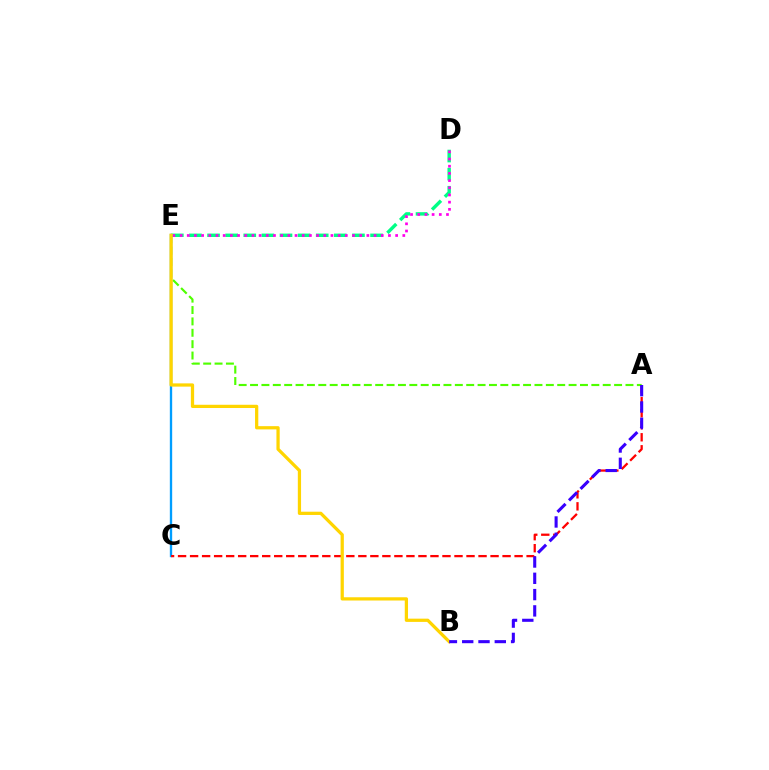{('D', 'E'): [{'color': '#00ff86', 'line_style': 'dashed', 'thickness': 2.46}, {'color': '#ff00ed', 'line_style': 'dotted', 'thickness': 1.95}], ('A', 'E'): [{'color': '#4fff00', 'line_style': 'dashed', 'thickness': 1.55}], ('C', 'E'): [{'color': '#009eff', 'line_style': 'solid', 'thickness': 1.69}], ('A', 'C'): [{'color': '#ff0000', 'line_style': 'dashed', 'thickness': 1.63}], ('B', 'E'): [{'color': '#ffd500', 'line_style': 'solid', 'thickness': 2.34}], ('A', 'B'): [{'color': '#3700ff', 'line_style': 'dashed', 'thickness': 2.21}]}